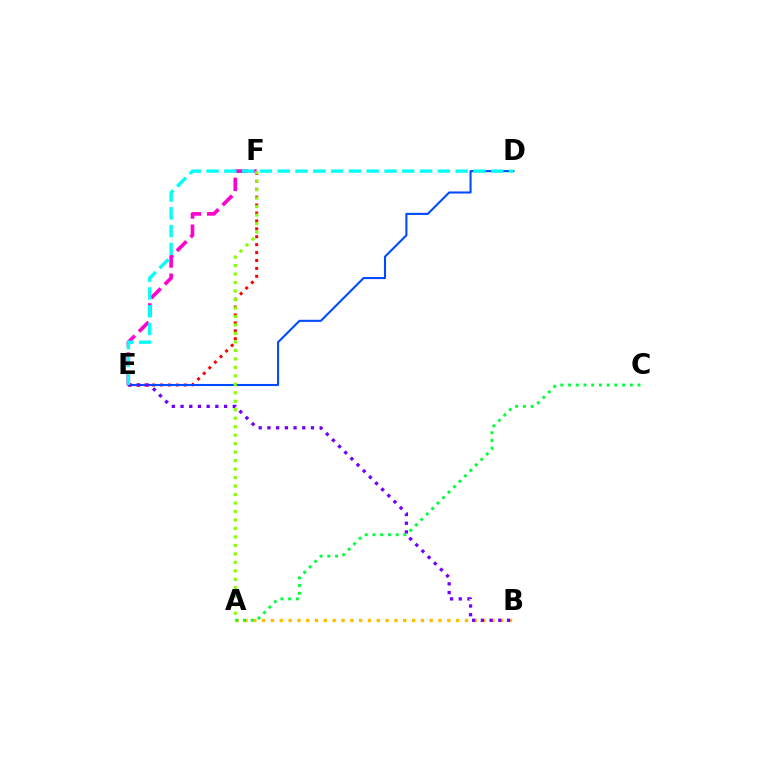{('A', 'B'): [{'color': '#ffbd00', 'line_style': 'dotted', 'thickness': 2.4}], ('E', 'F'): [{'color': '#ff0000', 'line_style': 'dotted', 'thickness': 2.15}, {'color': '#ff00cf', 'line_style': 'dashed', 'thickness': 2.62}], ('D', 'E'): [{'color': '#004bff', 'line_style': 'solid', 'thickness': 1.5}, {'color': '#00fff6', 'line_style': 'dashed', 'thickness': 2.42}], ('B', 'E'): [{'color': '#7200ff', 'line_style': 'dotted', 'thickness': 2.37}], ('A', 'C'): [{'color': '#00ff39', 'line_style': 'dotted', 'thickness': 2.1}], ('A', 'F'): [{'color': '#84ff00', 'line_style': 'dotted', 'thickness': 2.3}]}